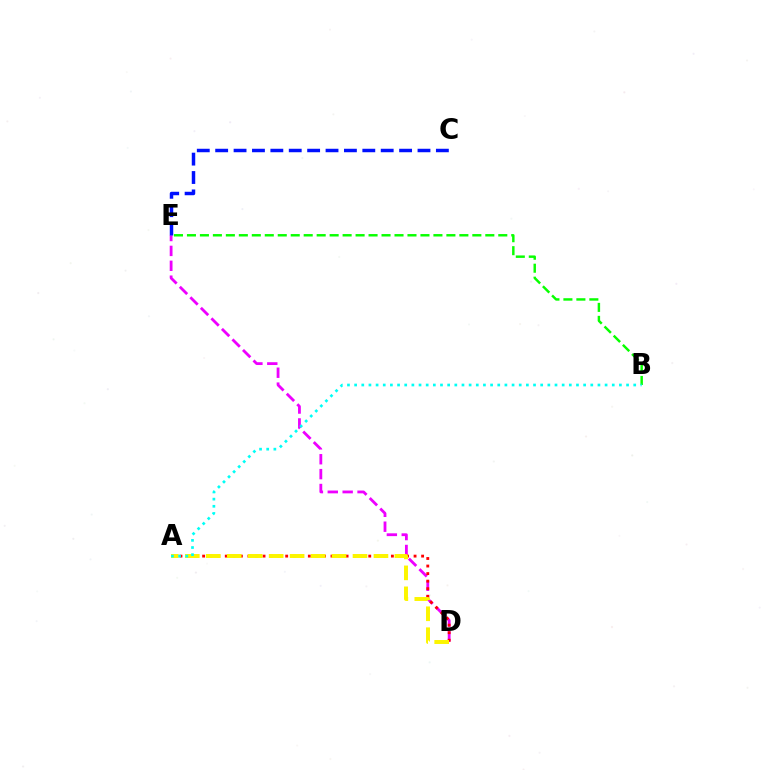{('D', 'E'): [{'color': '#ee00ff', 'line_style': 'dashed', 'thickness': 2.02}], ('B', 'E'): [{'color': '#08ff00', 'line_style': 'dashed', 'thickness': 1.76}], ('A', 'D'): [{'color': '#ff0000', 'line_style': 'dotted', 'thickness': 2.05}, {'color': '#fcf500', 'line_style': 'dashed', 'thickness': 2.85}], ('C', 'E'): [{'color': '#0010ff', 'line_style': 'dashed', 'thickness': 2.5}], ('A', 'B'): [{'color': '#00fff6', 'line_style': 'dotted', 'thickness': 1.94}]}